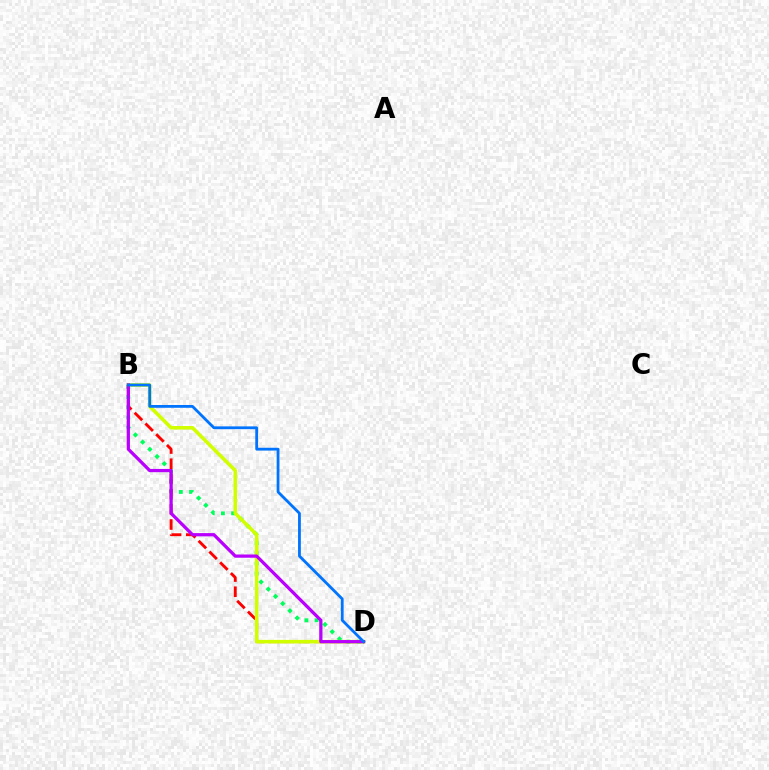{('B', 'D'): [{'color': '#00ff5c', 'line_style': 'dotted', 'thickness': 2.77}, {'color': '#ff0000', 'line_style': 'dashed', 'thickness': 2.06}, {'color': '#d1ff00', 'line_style': 'solid', 'thickness': 2.56}, {'color': '#b900ff', 'line_style': 'solid', 'thickness': 2.33}, {'color': '#0074ff', 'line_style': 'solid', 'thickness': 2.01}]}